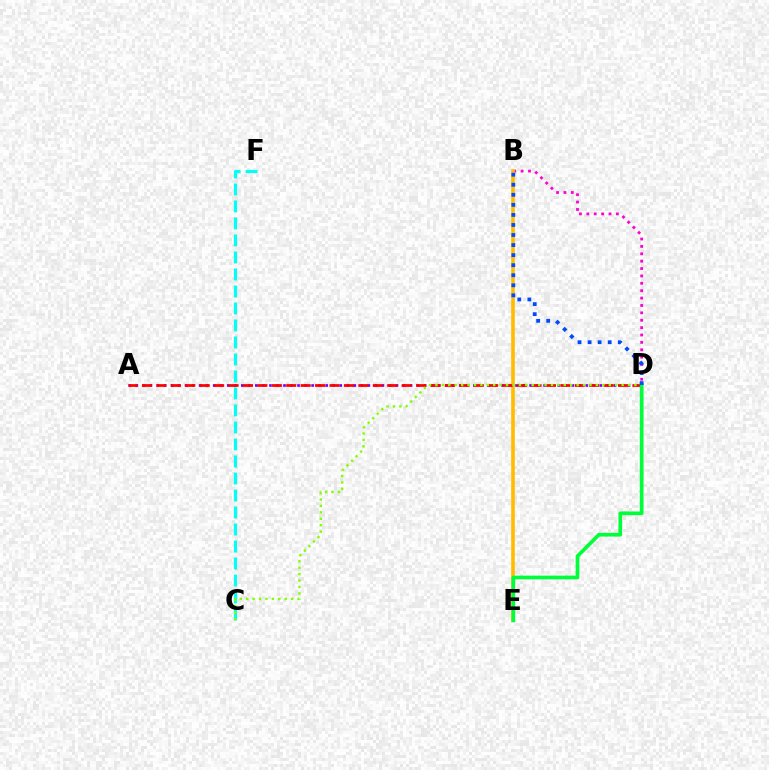{('C', 'F'): [{'color': '#00fff6', 'line_style': 'dashed', 'thickness': 2.31}], ('B', 'D'): [{'color': '#ff00cf', 'line_style': 'dotted', 'thickness': 2.01}, {'color': '#004bff', 'line_style': 'dotted', 'thickness': 2.73}], ('A', 'D'): [{'color': '#7200ff', 'line_style': 'dotted', 'thickness': 1.91}, {'color': '#ff0000', 'line_style': 'dashed', 'thickness': 1.96}], ('B', 'E'): [{'color': '#ffbd00', 'line_style': 'solid', 'thickness': 2.6}], ('C', 'D'): [{'color': '#84ff00', 'line_style': 'dotted', 'thickness': 1.74}], ('D', 'E'): [{'color': '#00ff39', 'line_style': 'solid', 'thickness': 2.67}]}